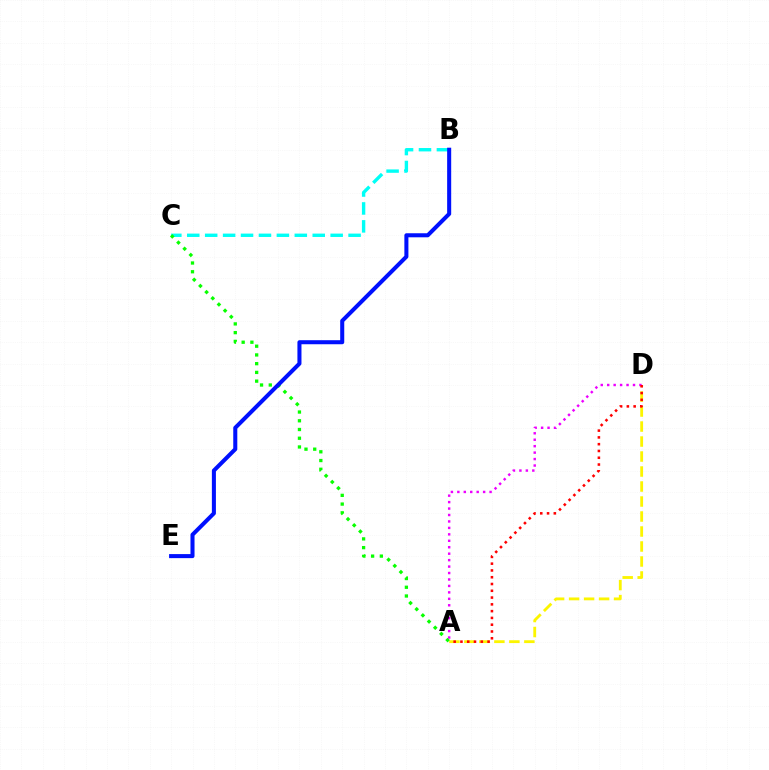{('A', 'D'): [{'color': '#fcf500', 'line_style': 'dashed', 'thickness': 2.04}, {'color': '#ee00ff', 'line_style': 'dotted', 'thickness': 1.75}, {'color': '#ff0000', 'line_style': 'dotted', 'thickness': 1.84}], ('B', 'C'): [{'color': '#00fff6', 'line_style': 'dashed', 'thickness': 2.44}], ('A', 'C'): [{'color': '#08ff00', 'line_style': 'dotted', 'thickness': 2.37}], ('B', 'E'): [{'color': '#0010ff', 'line_style': 'solid', 'thickness': 2.91}]}